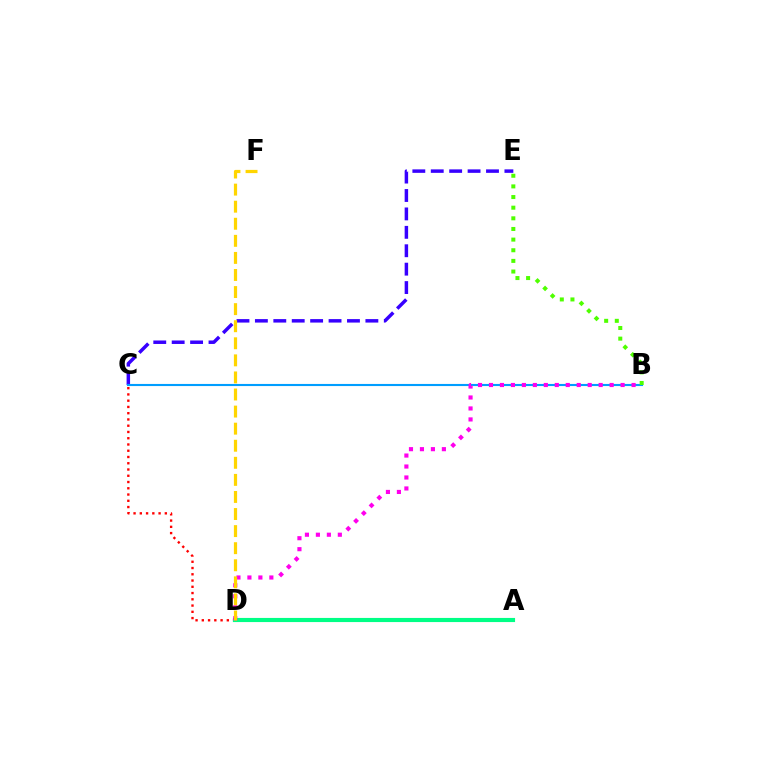{('C', 'D'): [{'color': '#ff0000', 'line_style': 'dotted', 'thickness': 1.7}], ('C', 'E'): [{'color': '#3700ff', 'line_style': 'dashed', 'thickness': 2.5}], ('B', 'C'): [{'color': '#009eff', 'line_style': 'solid', 'thickness': 1.52}], ('A', 'D'): [{'color': '#00ff86', 'line_style': 'solid', 'thickness': 2.97}], ('B', 'E'): [{'color': '#4fff00', 'line_style': 'dotted', 'thickness': 2.89}], ('B', 'D'): [{'color': '#ff00ed', 'line_style': 'dotted', 'thickness': 2.98}], ('D', 'F'): [{'color': '#ffd500', 'line_style': 'dashed', 'thickness': 2.32}]}